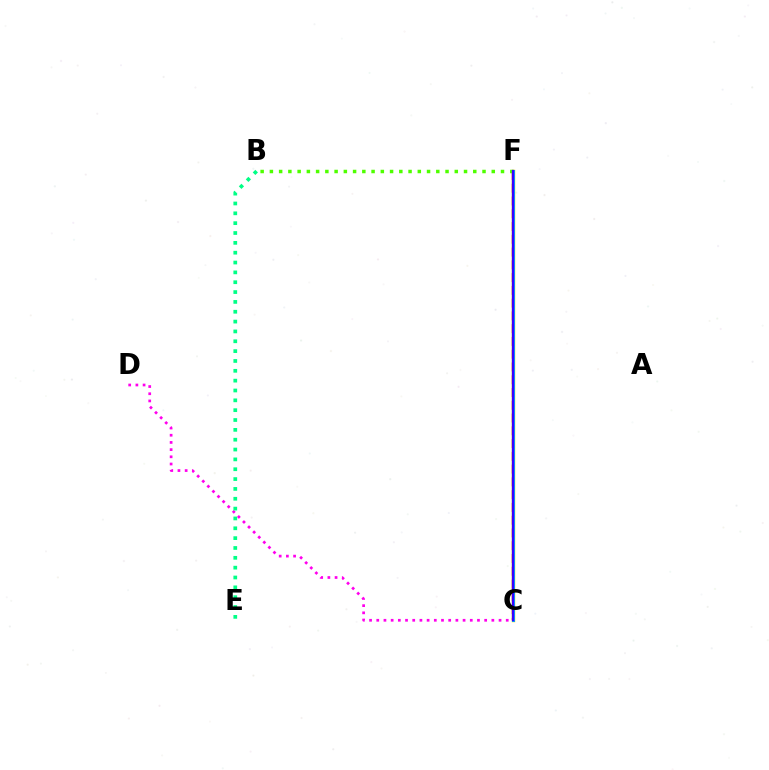{('C', 'F'): [{'color': '#ff0000', 'line_style': 'dashed', 'thickness': 1.73}, {'color': '#ffd500', 'line_style': 'solid', 'thickness': 2.5}, {'color': '#009eff', 'line_style': 'solid', 'thickness': 2.11}, {'color': '#3700ff', 'line_style': 'solid', 'thickness': 1.62}], ('C', 'D'): [{'color': '#ff00ed', 'line_style': 'dotted', 'thickness': 1.95}], ('B', 'E'): [{'color': '#00ff86', 'line_style': 'dotted', 'thickness': 2.67}], ('B', 'F'): [{'color': '#4fff00', 'line_style': 'dotted', 'thickness': 2.51}]}